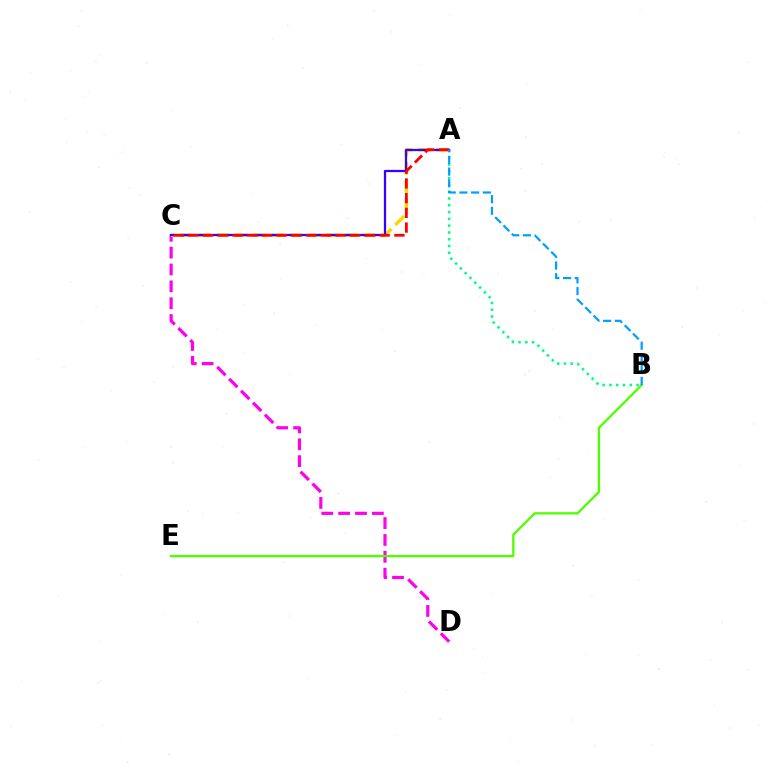{('C', 'D'): [{'color': '#ff00ed', 'line_style': 'dashed', 'thickness': 2.29}], ('A', 'B'): [{'color': '#00ff86', 'line_style': 'dotted', 'thickness': 1.84}, {'color': '#009eff', 'line_style': 'dashed', 'thickness': 1.59}], ('B', 'E'): [{'color': '#4fff00', 'line_style': 'solid', 'thickness': 1.67}], ('A', 'C'): [{'color': '#ffd500', 'line_style': 'dashed', 'thickness': 2.49}, {'color': '#3700ff', 'line_style': 'solid', 'thickness': 1.63}, {'color': '#ff0000', 'line_style': 'dashed', 'thickness': 2.0}]}